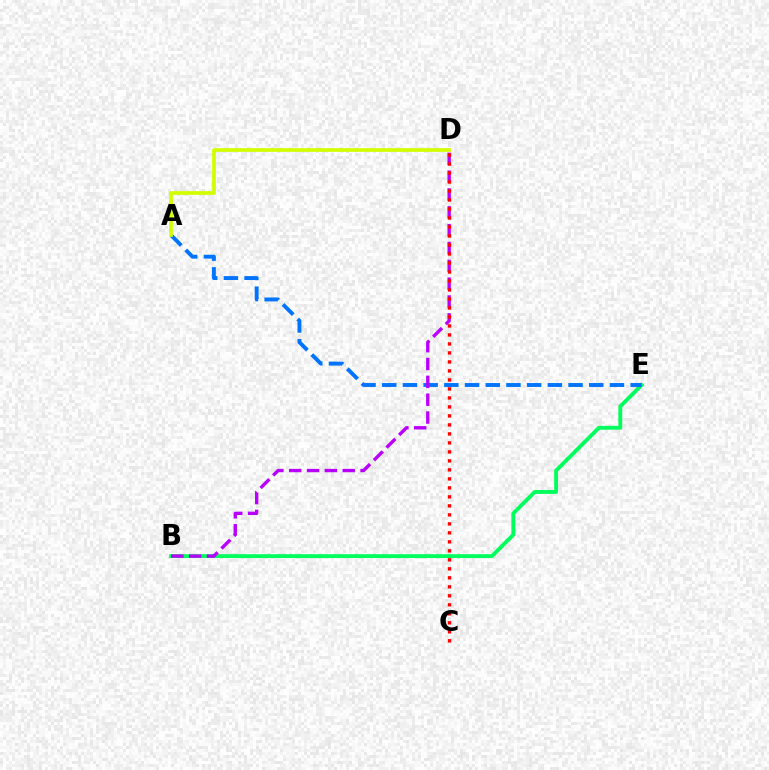{('B', 'E'): [{'color': '#00ff5c', 'line_style': 'solid', 'thickness': 2.78}], ('A', 'E'): [{'color': '#0074ff', 'line_style': 'dashed', 'thickness': 2.81}], ('B', 'D'): [{'color': '#b900ff', 'line_style': 'dashed', 'thickness': 2.42}], ('C', 'D'): [{'color': '#ff0000', 'line_style': 'dotted', 'thickness': 2.44}], ('A', 'D'): [{'color': '#d1ff00', 'line_style': 'solid', 'thickness': 2.68}]}